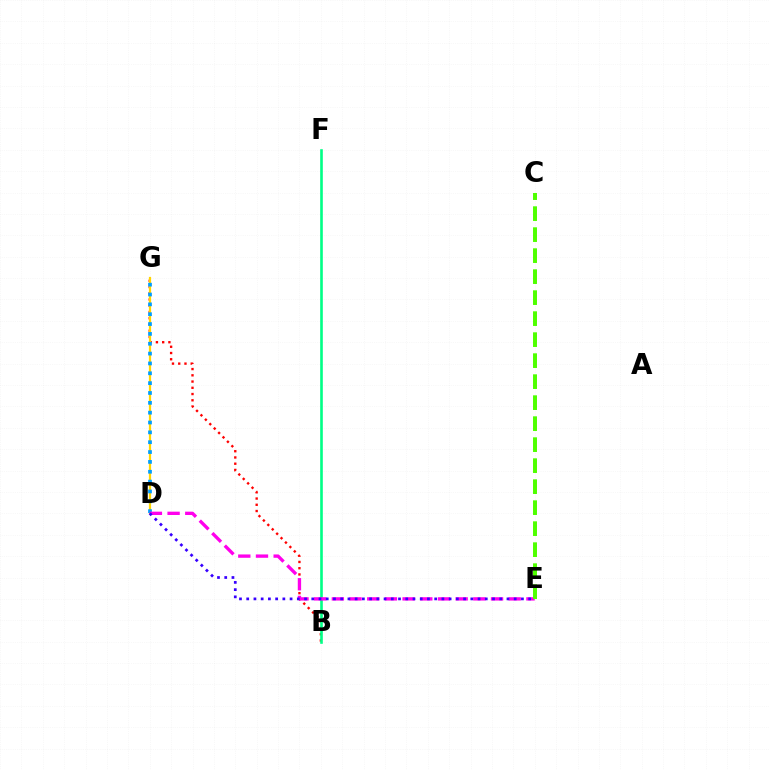{('B', 'G'): [{'color': '#ff0000', 'line_style': 'dotted', 'thickness': 1.7}], ('D', 'G'): [{'color': '#ffd500', 'line_style': 'solid', 'thickness': 1.6}, {'color': '#009eff', 'line_style': 'dotted', 'thickness': 2.68}], ('B', 'F'): [{'color': '#00ff86', 'line_style': 'solid', 'thickness': 1.89}], ('D', 'E'): [{'color': '#ff00ed', 'line_style': 'dashed', 'thickness': 2.4}, {'color': '#3700ff', 'line_style': 'dotted', 'thickness': 1.96}], ('C', 'E'): [{'color': '#4fff00', 'line_style': 'dashed', 'thickness': 2.85}]}